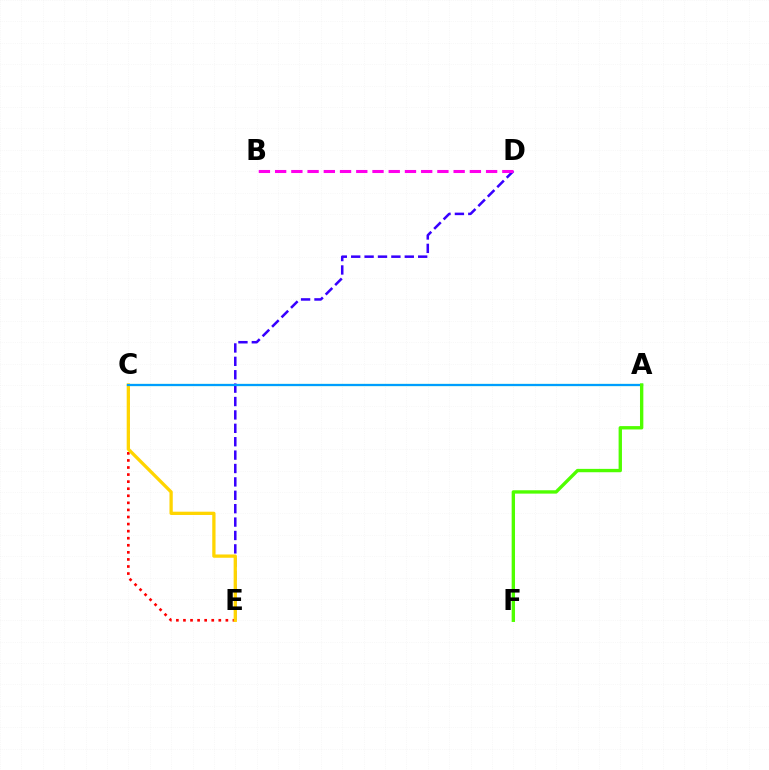{('A', 'C'): [{'color': '#00ff86', 'line_style': 'solid', 'thickness': 1.55}, {'color': '#009eff', 'line_style': 'solid', 'thickness': 1.57}], ('D', 'E'): [{'color': '#3700ff', 'line_style': 'dashed', 'thickness': 1.82}], ('C', 'E'): [{'color': '#ff0000', 'line_style': 'dotted', 'thickness': 1.92}, {'color': '#ffd500', 'line_style': 'solid', 'thickness': 2.36}], ('A', 'F'): [{'color': '#4fff00', 'line_style': 'solid', 'thickness': 2.42}], ('B', 'D'): [{'color': '#ff00ed', 'line_style': 'dashed', 'thickness': 2.2}]}